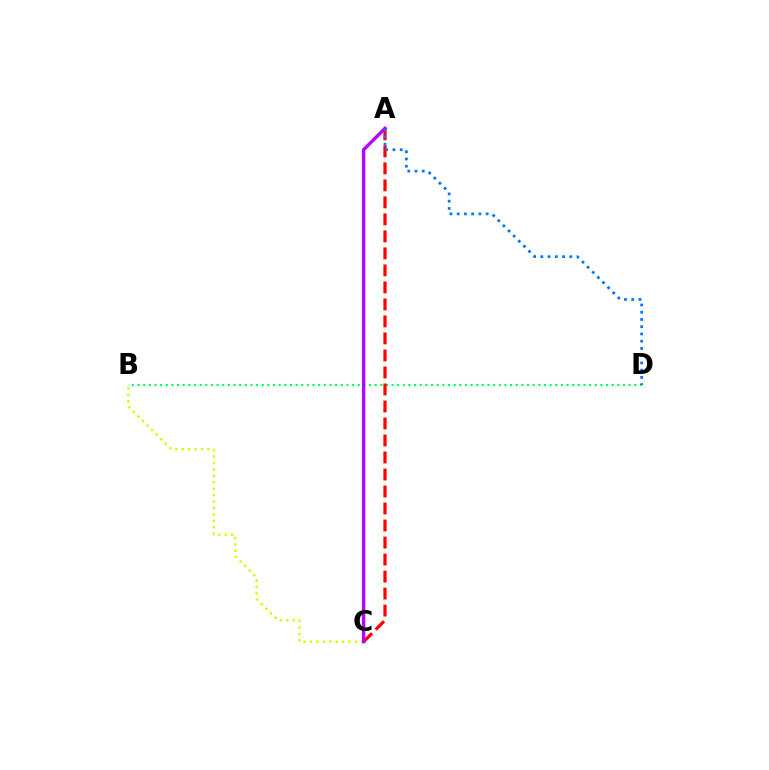{('B', 'D'): [{'color': '#00ff5c', 'line_style': 'dotted', 'thickness': 1.53}], ('A', 'C'): [{'color': '#ff0000', 'line_style': 'dashed', 'thickness': 2.31}, {'color': '#b900ff', 'line_style': 'solid', 'thickness': 2.42}], ('B', 'C'): [{'color': '#d1ff00', 'line_style': 'dotted', 'thickness': 1.75}], ('A', 'D'): [{'color': '#0074ff', 'line_style': 'dotted', 'thickness': 1.97}]}